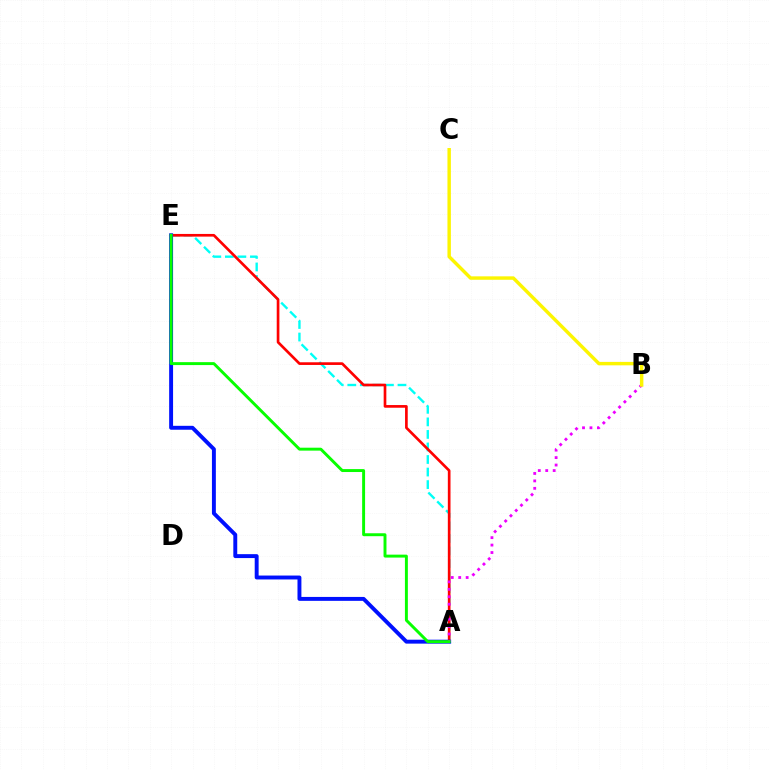{('A', 'E'): [{'color': '#00fff6', 'line_style': 'dashed', 'thickness': 1.7}, {'color': '#ff0000', 'line_style': 'solid', 'thickness': 1.93}, {'color': '#0010ff', 'line_style': 'solid', 'thickness': 2.82}, {'color': '#08ff00', 'line_style': 'solid', 'thickness': 2.11}], ('A', 'B'): [{'color': '#ee00ff', 'line_style': 'dotted', 'thickness': 2.02}], ('B', 'C'): [{'color': '#fcf500', 'line_style': 'solid', 'thickness': 2.47}]}